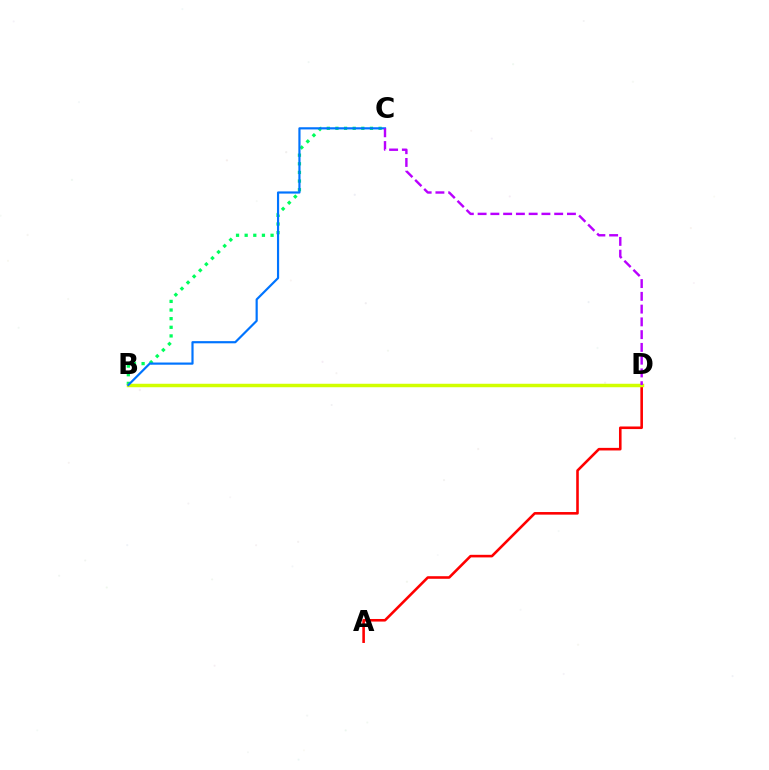{('A', 'D'): [{'color': '#ff0000', 'line_style': 'solid', 'thickness': 1.86}], ('B', 'C'): [{'color': '#00ff5c', 'line_style': 'dotted', 'thickness': 2.35}, {'color': '#0074ff', 'line_style': 'solid', 'thickness': 1.57}], ('B', 'D'): [{'color': '#d1ff00', 'line_style': 'solid', 'thickness': 2.5}], ('C', 'D'): [{'color': '#b900ff', 'line_style': 'dashed', 'thickness': 1.73}]}